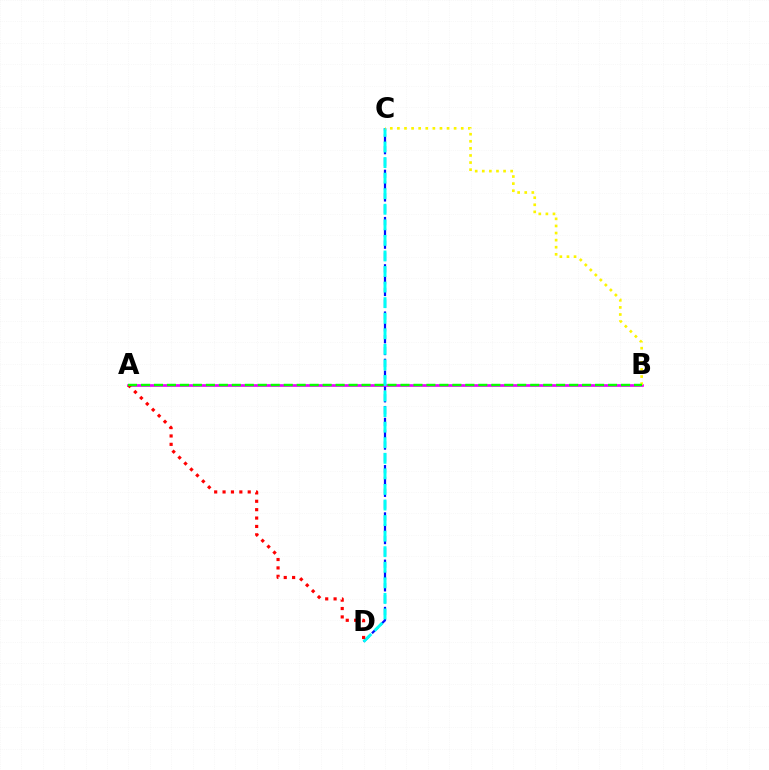{('C', 'D'): [{'color': '#0010ff', 'line_style': 'dashed', 'thickness': 1.61}, {'color': '#00fff6', 'line_style': 'dashed', 'thickness': 2.11}], ('A', 'B'): [{'color': '#ee00ff', 'line_style': 'solid', 'thickness': 1.92}, {'color': '#08ff00', 'line_style': 'dashed', 'thickness': 1.76}], ('B', 'C'): [{'color': '#fcf500', 'line_style': 'dotted', 'thickness': 1.93}], ('A', 'D'): [{'color': '#ff0000', 'line_style': 'dotted', 'thickness': 2.28}]}